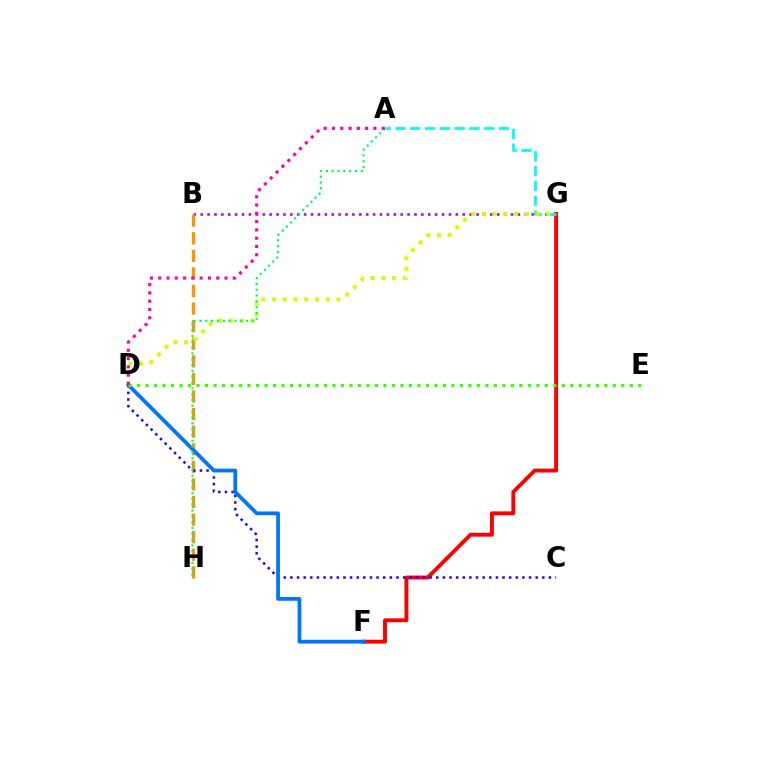{('F', 'G'): [{'color': '#ff0000', 'line_style': 'solid', 'thickness': 2.8}], ('B', 'G'): [{'color': '#b900ff', 'line_style': 'dotted', 'thickness': 1.87}], ('B', 'H'): [{'color': '#ff9400', 'line_style': 'dashed', 'thickness': 2.39}], ('C', 'D'): [{'color': '#2500ff', 'line_style': 'dotted', 'thickness': 1.8}], ('D', 'F'): [{'color': '#0074ff', 'line_style': 'solid', 'thickness': 2.69}], ('A', 'G'): [{'color': '#00fff6', 'line_style': 'dashed', 'thickness': 2.01}], ('D', 'G'): [{'color': '#d1ff00', 'line_style': 'dotted', 'thickness': 2.92}], ('A', 'H'): [{'color': '#00ff5c', 'line_style': 'dotted', 'thickness': 1.58}], ('D', 'E'): [{'color': '#3dff00', 'line_style': 'dotted', 'thickness': 2.31}], ('A', 'D'): [{'color': '#ff00ac', 'line_style': 'dotted', 'thickness': 2.25}]}